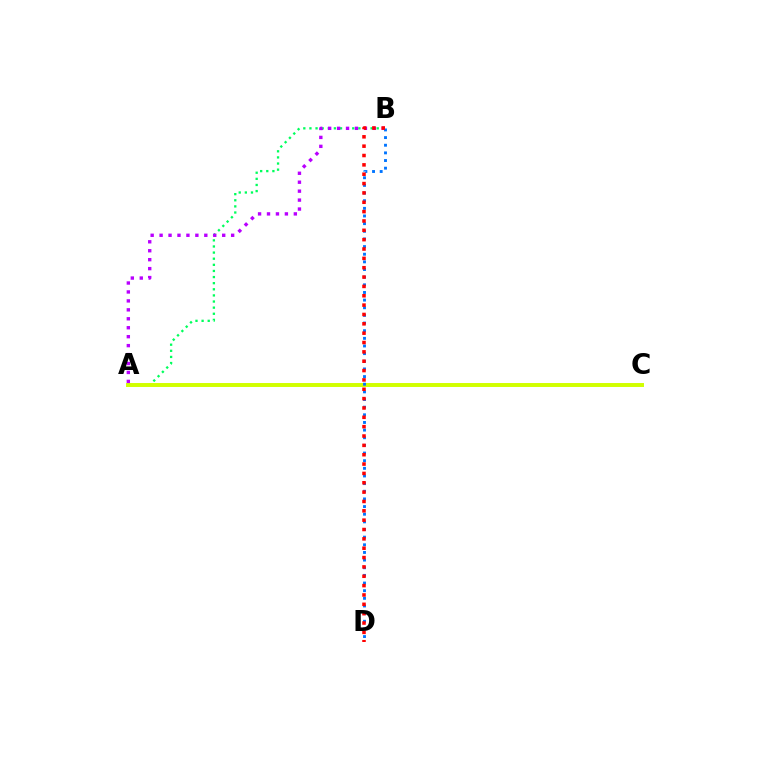{('A', 'B'): [{'color': '#00ff5c', 'line_style': 'dotted', 'thickness': 1.66}, {'color': '#b900ff', 'line_style': 'dotted', 'thickness': 2.43}], ('A', 'C'): [{'color': '#d1ff00', 'line_style': 'solid', 'thickness': 2.84}], ('B', 'D'): [{'color': '#0074ff', 'line_style': 'dotted', 'thickness': 2.08}, {'color': '#ff0000', 'line_style': 'dotted', 'thickness': 2.54}]}